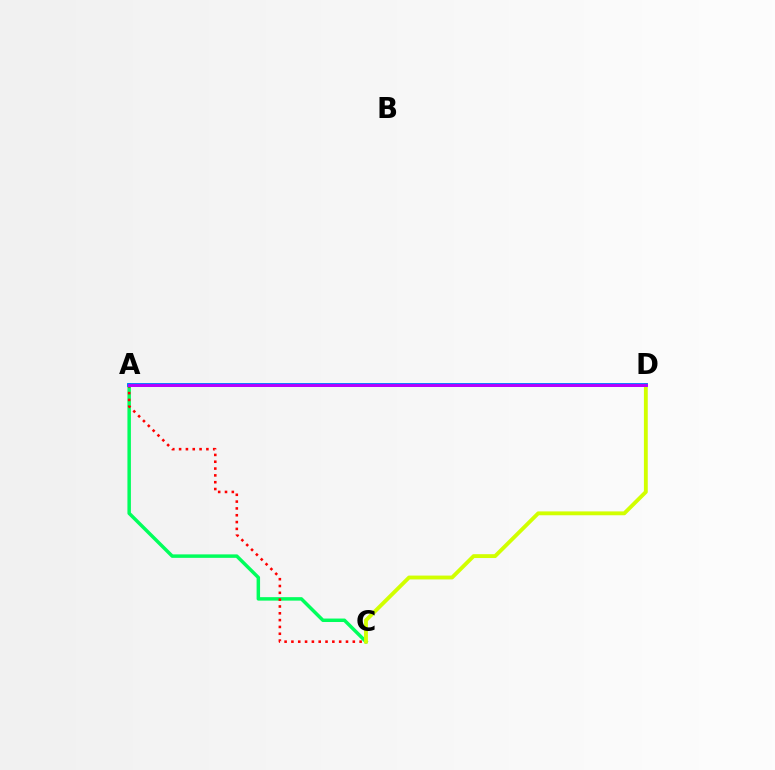{('A', 'C'): [{'color': '#00ff5c', 'line_style': 'solid', 'thickness': 2.5}, {'color': '#ff0000', 'line_style': 'dotted', 'thickness': 1.85}], ('C', 'D'): [{'color': '#d1ff00', 'line_style': 'solid', 'thickness': 2.77}], ('A', 'D'): [{'color': '#0074ff', 'line_style': 'solid', 'thickness': 2.76}, {'color': '#b900ff', 'line_style': 'solid', 'thickness': 2.1}]}